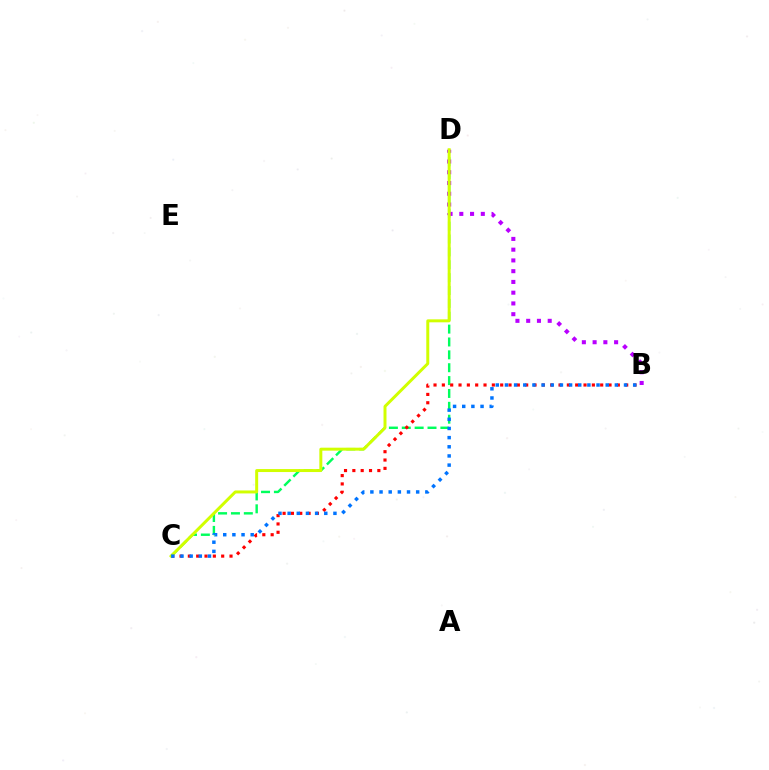{('C', 'D'): [{'color': '#00ff5c', 'line_style': 'dashed', 'thickness': 1.75}, {'color': '#d1ff00', 'line_style': 'solid', 'thickness': 2.14}], ('B', 'D'): [{'color': '#b900ff', 'line_style': 'dotted', 'thickness': 2.92}], ('B', 'C'): [{'color': '#ff0000', 'line_style': 'dotted', 'thickness': 2.26}, {'color': '#0074ff', 'line_style': 'dotted', 'thickness': 2.49}]}